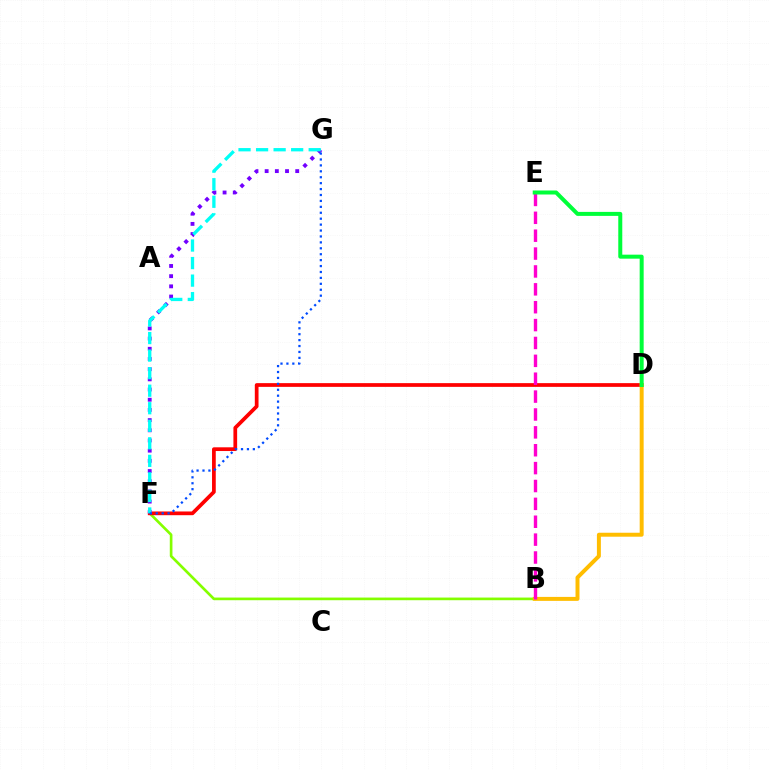{('B', 'F'): [{'color': '#84ff00', 'line_style': 'solid', 'thickness': 1.92}], ('D', 'F'): [{'color': '#ff0000', 'line_style': 'solid', 'thickness': 2.68}], ('B', 'D'): [{'color': '#ffbd00', 'line_style': 'solid', 'thickness': 2.85}], ('B', 'E'): [{'color': '#ff00cf', 'line_style': 'dashed', 'thickness': 2.43}], ('D', 'E'): [{'color': '#00ff39', 'line_style': 'solid', 'thickness': 2.88}], ('F', 'G'): [{'color': '#7200ff', 'line_style': 'dotted', 'thickness': 2.77}, {'color': '#00fff6', 'line_style': 'dashed', 'thickness': 2.38}, {'color': '#004bff', 'line_style': 'dotted', 'thickness': 1.61}]}